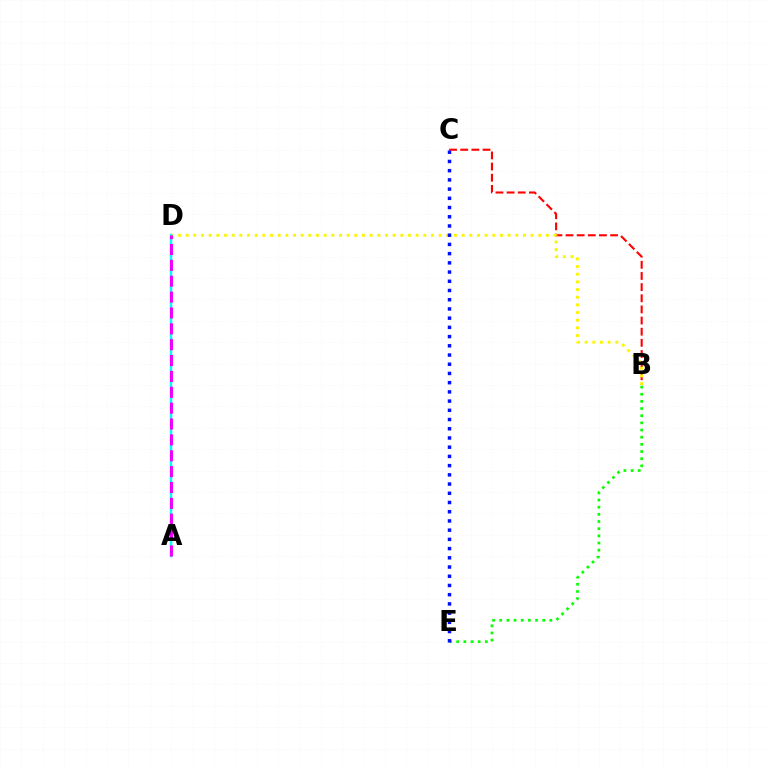{('B', 'E'): [{'color': '#08ff00', 'line_style': 'dotted', 'thickness': 1.95}], ('B', 'C'): [{'color': '#ff0000', 'line_style': 'dashed', 'thickness': 1.51}], ('B', 'D'): [{'color': '#fcf500', 'line_style': 'dotted', 'thickness': 2.08}], ('A', 'D'): [{'color': '#00fff6', 'line_style': 'solid', 'thickness': 1.8}, {'color': '#ee00ff', 'line_style': 'dashed', 'thickness': 2.16}], ('C', 'E'): [{'color': '#0010ff', 'line_style': 'dotted', 'thickness': 2.5}]}